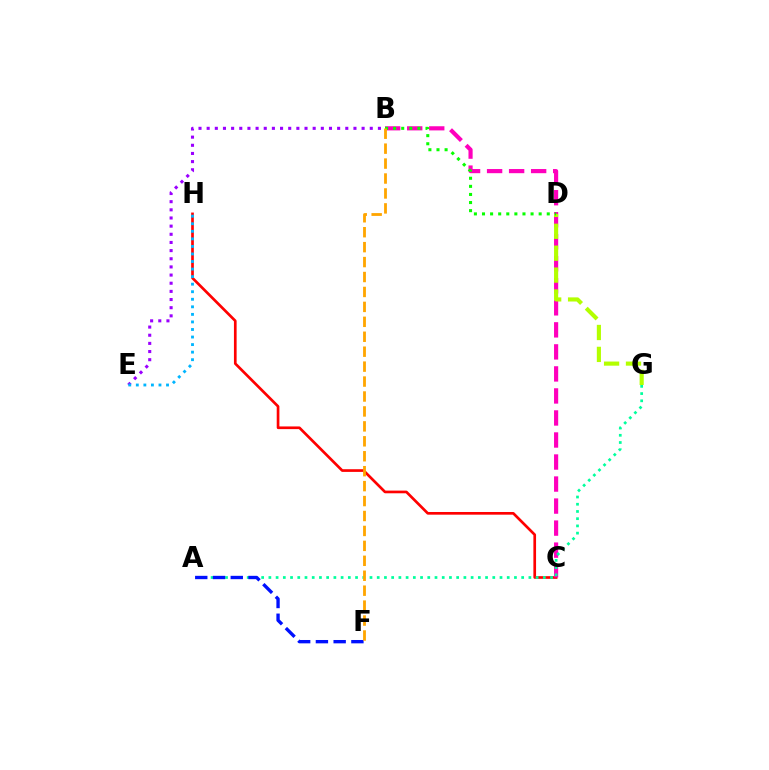{('C', 'H'): [{'color': '#ff0000', 'line_style': 'solid', 'thickness': 1.93}], ('B', 'C'): [{'color': '#ff00bd', 'line_style': 'dashed', 'thickness': 2.99}], ('D', 'G'): [{'color': '#b3ff00', 'line_style': 'dashed', 'thickness': 2.98}], ('A', 'G'): [{'color': '#00ff9d', 'line_style': 'dotted', 'thickness': 1.96}], ('B', 'E'): [{'color': '#9b00ff', 'line_style': 'dotted', 'thickness': 2.22}], ('E', 'H'): [{'color': '#00b5ff', 'line_style': 'dotted', 'thickness': 2.05}], ('A', 'F'): [{'color': '#0010ff', 'line_style': 'dashed', 'thickness': 2.41}], ('B', 'D'): [{'color': '#08ff00', 'line_style': 'dotted', 'thickness': 2.2}], ('B', 'F'): [{'color': '#ffa500', 'line_style': 'dashed', 'thickness': 2.03}]}